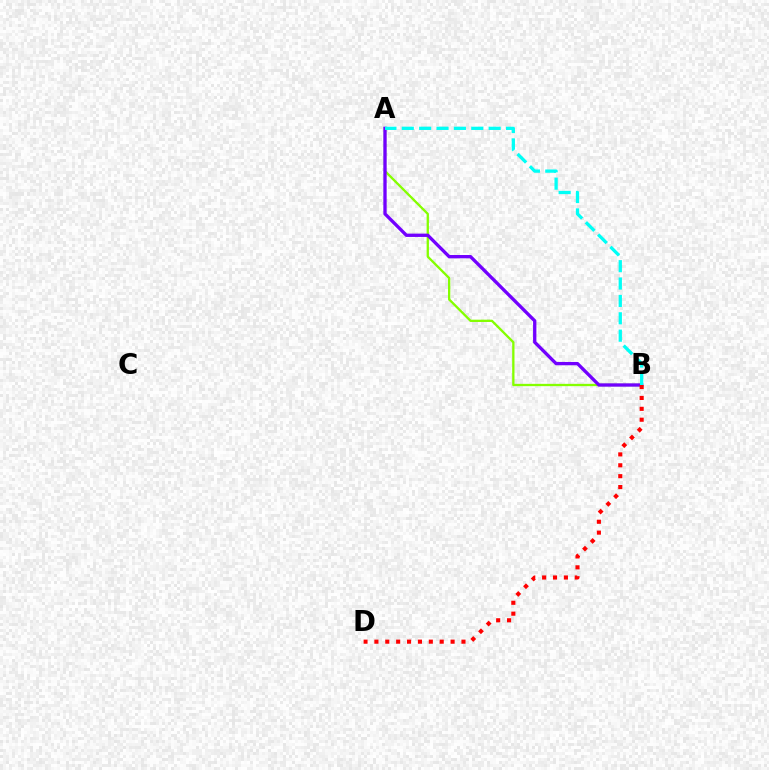{('A', 'B'): [{'color': '#84ff00', 'line_style': 'solid', 'thickness': 1.66}, {'color': '#7200ff', 'line_style': 'solid', 'thickness': 2.39}, {'color': '#00fff6', 'line_style': 'dashed', 'thickness': 2.36}], ('B', 'D'): [{'color': '#ff0000', 'line_style': 'dotted', 'thickness': 2.96}]}